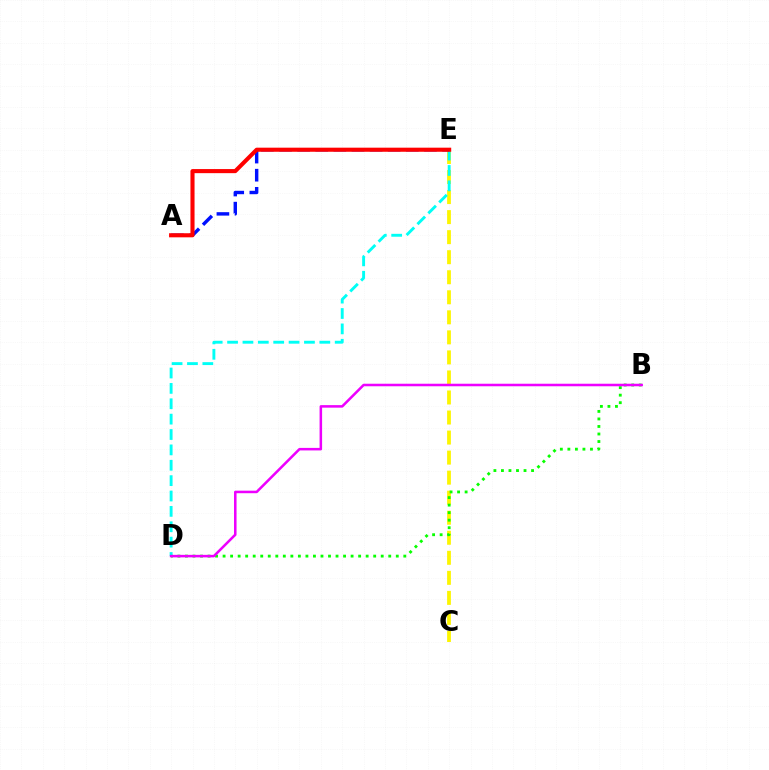{('C', 'E'): [{'color': '#fcf500', 'line_style': 'dashed', 'thickness': 2.72}], ('B', 'D'): [{'color': '#08ff00', 'line_style': 'dotted', 'thickness': 2.05}, {'color': '#ee00ff', 'line_style': 'solid', 'thickness': 1.83}], ('D', 'E'): [{'color': '#00fff6', 'line_style': 'dashed', 'thickness': 2.09}], ('A', 'E'): [{'color': '#0010ff', 'line_style': 'dashed', 'thickness': 2.46}, {'color': '#ff0000', 'line_style': 'solid', 'thickness': 2.95}]}